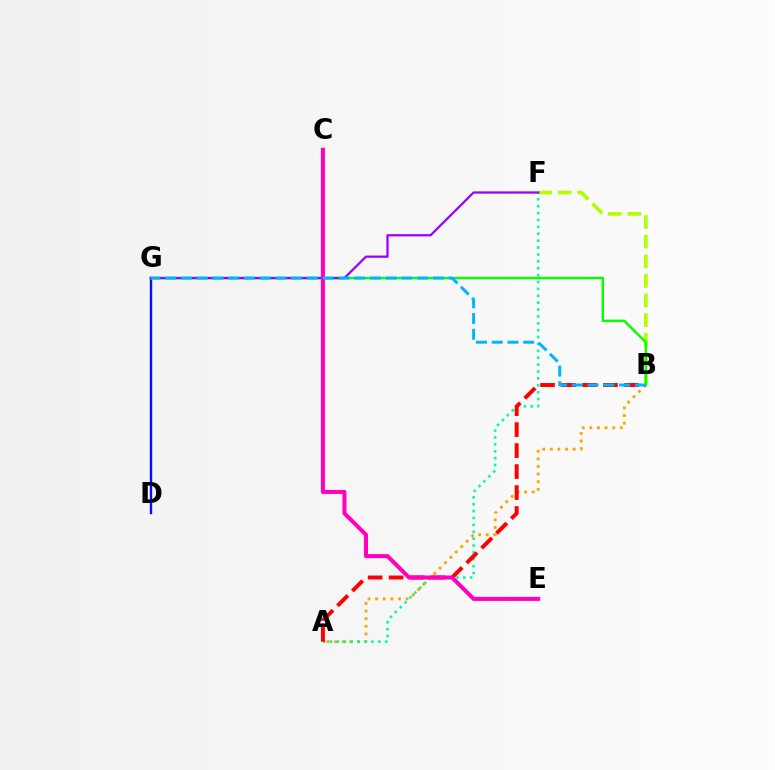{('B', 'F'): [{'color': '#b3ff00', 'line_style': 'dashed', 'thickness': 2.67}], ('A', 'B'): [{'color': '#ffa500', 'line_style': 'dotted', 'thickness': 2.07}, {'color': '#ff0000', 'line_style': 'dashed', 'thickness': 2.85}], ('A', 'F'): [{'color': '#00ff9d', 'line_style': 'dotted', 'thickness': 1.87}], ('D', 'G'): [{'color': '#0010ff', 'line_style': 'solid', 'thickness': 1.7}], ('B', 'G'): [{'color': '#08ff00', 'line_style': 'solid', 'thickness': 1.75}, {'color': '#00b5ff', 'line_style': 'dashed', 'thickness': 2.14}], ('F', 'G'): [{'color': '#9b00ff', 'line_style': 'solid', 'thickness': 1.62}], ('C', 'E'): [{'color': '#ff00bd', 'line_style': 'solid', 'thickness': 2.91}]}